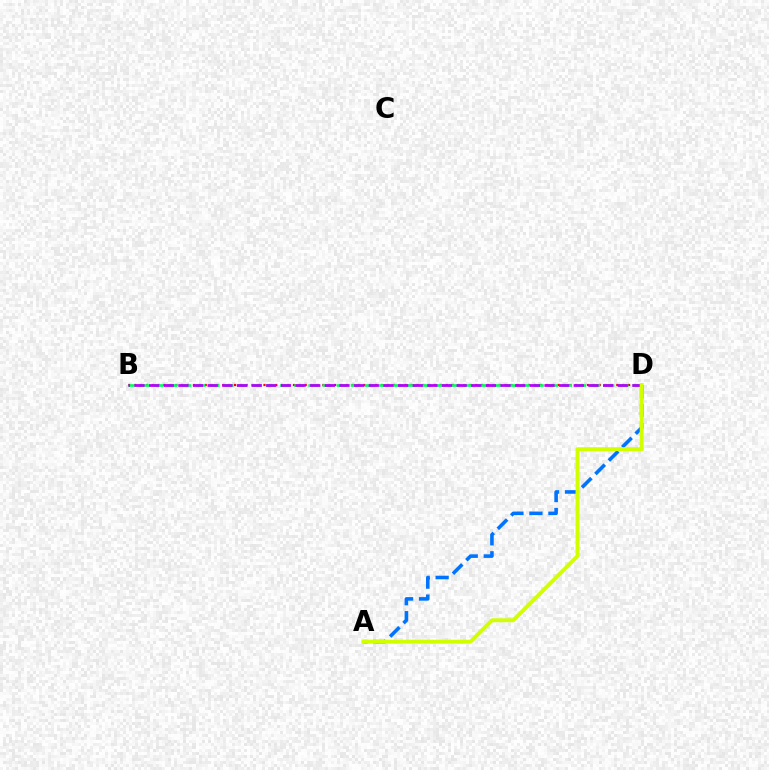{('A', 'D'): [{'color': '#0074ff', 'line_style': 'dashed', 'thickness': 2.58}, {'color': '#d1ff00', 'line_style': 'solid', 'thickness': 2.81}], ('B', 'D'): [{'color': '#ff0000', 'line_style': 'dotted', 'thickness': 1.6}, {'color': '#00ff5c', 'line_style': 'dashed', 'thickness': 1.92}, {'color': '#b900ff', 'line_style': 'dashed', 'thickness': 1.99}]}